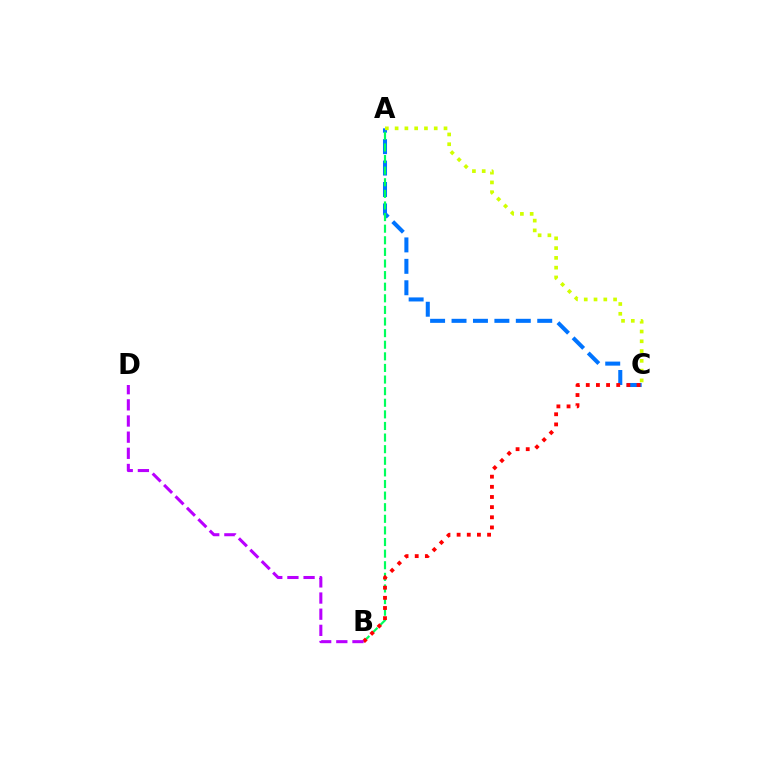{('A', 'C'): [{'color': '#0074ff', 'line_style': 'dashed', 'thickness': 2.91}, {'color': '#d1ff00', 'line_style': 'dotted', 'thickness': 2.66}], ('A', 'B'): [{'color': '#00ff5c', 'line_style': 'dashed', 'thickness': 1.58}], ('B', 'C'): [{'color': '#ff0000', 'line_style': 'dotted', 'thickness': 2.76}], ('B', 'D'): [{'color': '#b900ff', 'line_style': 'dashed', 'thickness': 2.19}]}